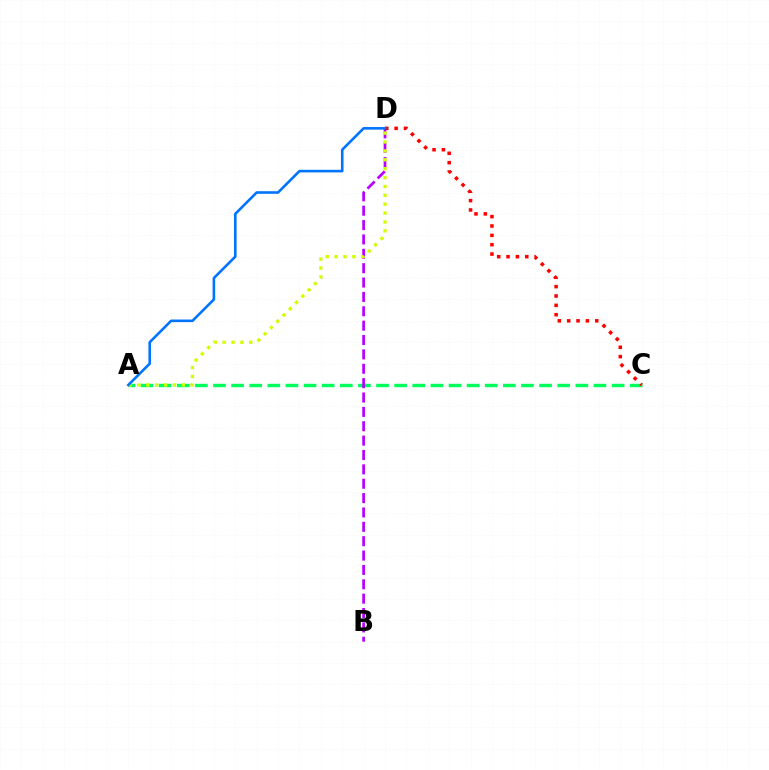{('A', 'C'): [{'color': '#00ff5c', 'line_style': 'dashed', 'thickness': 2.46}], ('B', 'D'): [{'color': '#b900ff', 'line_style': 'dashed', 'thickness': 1.95}], ('C', 'D'): [{'color': '#ff0000', 'line_style': 'dotted', 'thickness': 2.54}], ('A', 'D'): [{'color': '#d1ff00', 'line_style': 'dotted', 'thickness': 2.41}, {'color': '#0074ff', 'line_style': 'solid', 'thickness': 1.88}]}